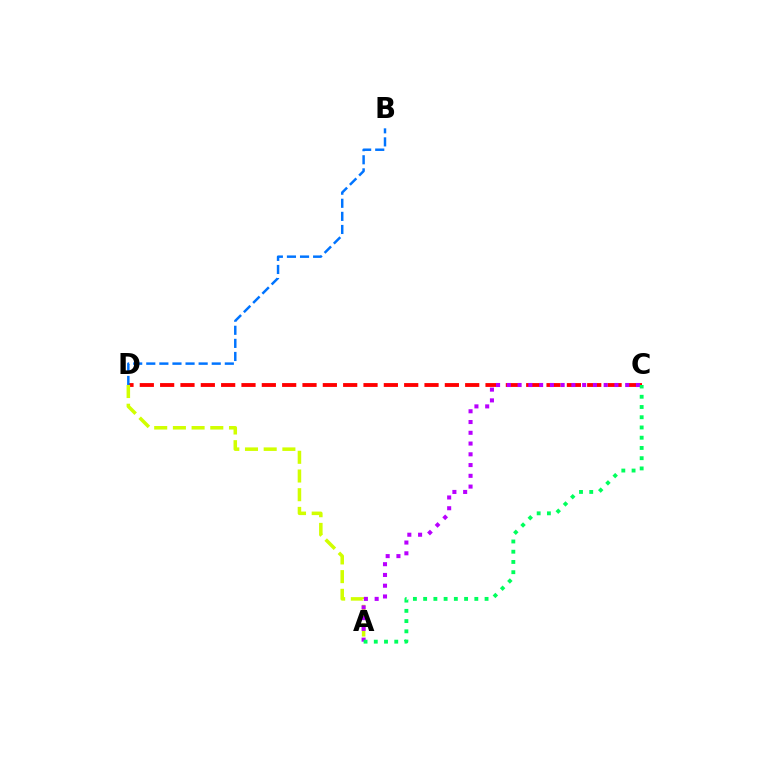{('C', 'D'): [{'color': '#ff0000', 'line_style': 'dashed', 'thickness': 2.76}], ('A', 'D'): [{'color': '#d1ff00', 'line_style': 'dashed', 'thickness': 2.54}], ('B', 'D'): [{'color': '#0074ff', 'line_style': 'dashed', 'thickness': 1.78}], ('A', 'C'): [{'color': '#b900ff', 'line_style': 'dotted', 'thickness': 2.92}, {'color': '#00ff5c', 'line_style': 'dotted', 'thickness': 2.78}]}